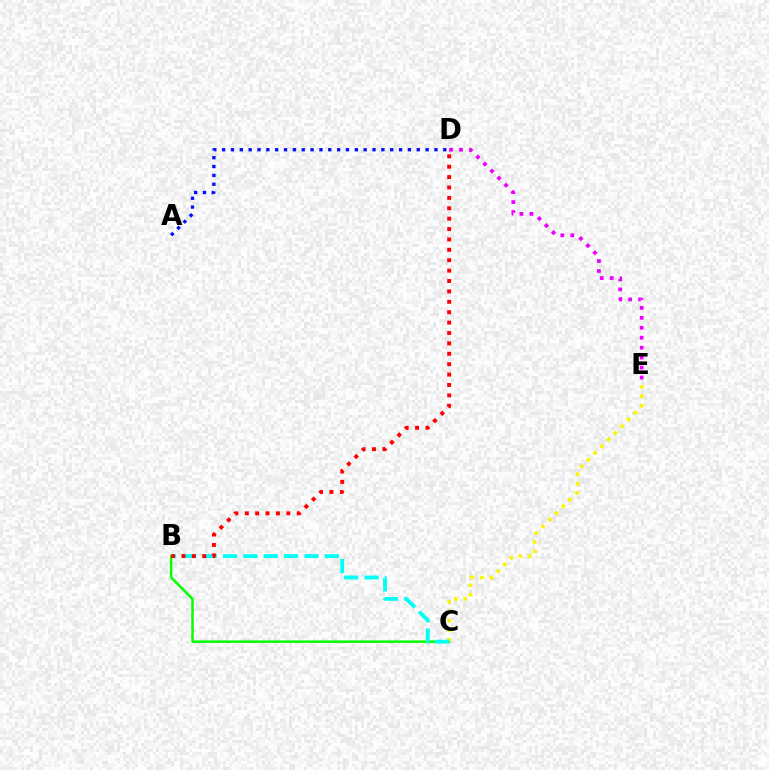{('A', 'D'): [{'color': '#0010ff', 'line_style': 'dotted', 'thickness': 2.4}], ('B', 'C'): [{'color': '#08ff00', 'line_style': 'solid', 'thickness': 1.82}, {'color': '#00fff6', 'line_style': 'dashed', 'thickness': 2.77}], ('C', 'E'): [{'color': '#fcf500', 'line_style': 'dotted', 'thickness': 2.58}], ('B', 'D'): [{'color': '#ff0000', 'line_style': 'dotted', 'thickness': 2.82}], ('D', 'E'): [{'color': '#ee00ff', 'line_style': 'dotted', 'thickness': 2.7}]}